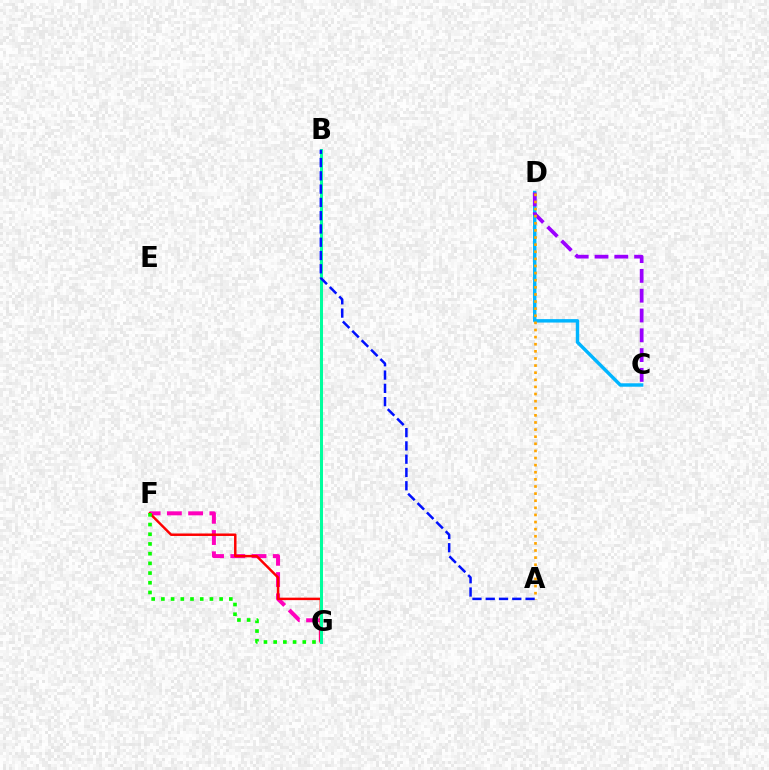{('C', 'D'): [{'color': '#00b5ff', 'line_style': 'solid', 'thickness': 2.47}, {'color': '#9b00ff', 'line_style': 'dashed', 'thickness': 2.69}], ('B', 'G'): [{'color': '#b3ff00', 'line_style': 'dotted', 'thickness': 1.83}, {'color': '#00ff9d', 'line_style': 'solid', 'thickness': 2.17}], ('F', 'G'): [{'color': '#ff00bd', 'line_style': 'dashed', 'thickness': 2.89}, {'color': '#ff0000', 'line_style': 'solid', 'thickness': 1.78}, {'color': '#08ff00', 'line_style': 'dotted', 'thickness': 2.64}], ('A', 'D'): [{'color': '#ffa500', 'line_style': 'dotted', 'thickness': 1.93}], ('A', 'B'): [{'color': '#0010ff', 'line_style': 'dashed', 'thickness': 1.8}]}